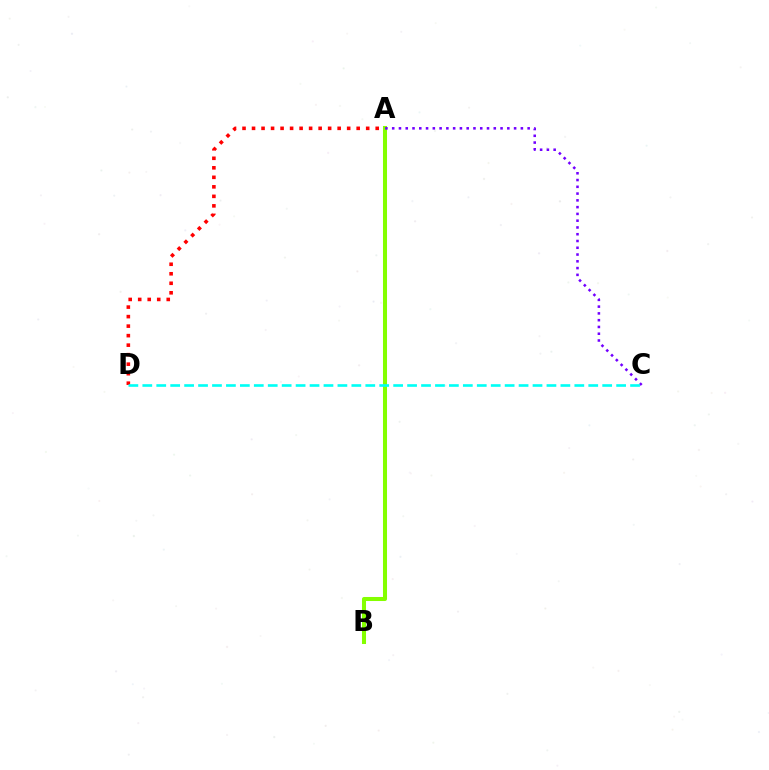{('A', 'D'): [{'color': '#ff0000', 'line_style': 'dotted', 'thickness': 2.58}], ('A', 'B'): [{'color': '#84ff00', 'line_style': 'solid', 'thickness': 2.91}], ('A', 'C'): [{'color': '#7200ff', 'line_style': 'dotted', 'thickness': 1.84}], ('C', 'D'): [{'color': '#00fff6', 'line_style': 'dashed', 'thickness': 1.89}]}